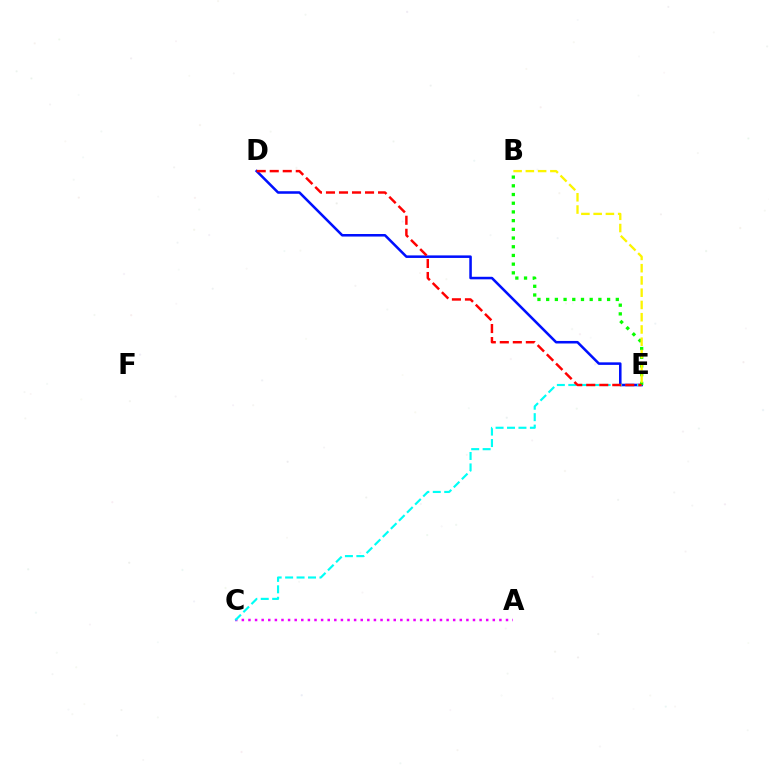{('A', 'C'): [{'color': '#ee00ff', 'line_style': 'dotted', 'thickness': 1.79}], ('D', 'E'): [{'color': '#0010ff', 'line_style': 'solid', 'thickness': 1.83}, {'color': '#ff0000', 'line_style': 'dashed', 'thickness': 1.77}], ('C', 'E'): [{'color': '#00fff6', 'line_style': 'dashed', 'thickness': 1.55}], ('B', 'E'): [{'color': '#08ff00', 'line_style': 'dotted', 'thickness': 2.36}, {'color': '#fcf500', 'line_style': 'dashed', 'thickness': 1.66}]}